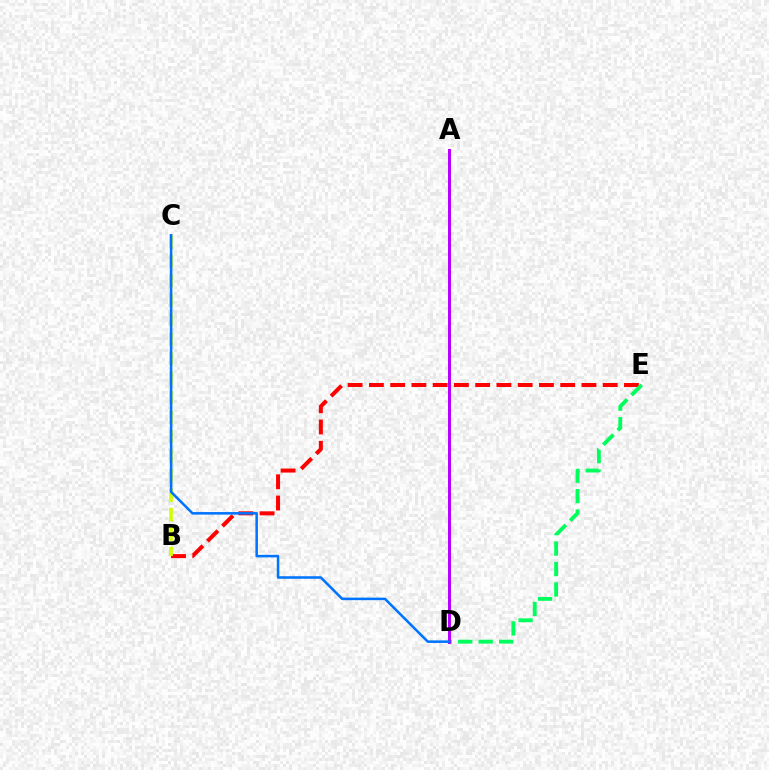{('B', 'E'): [{'color': '#ff0000', 'line_style': 'dashed', 'thickness': 2.89}], ('B', 'C'): [{'color': '#d1ff00', 'line_style': 'dashed', 'thickness': 2.65}], ('D', 'E'): [{'color': '#00ff5c', 'line_style': 'dashed', 'thickness': 2.78}], ('A', 'D'): [{'color': '#b900ff', 'line_style': 'solid', 'thickness': 2.14}], ('C', 'D'): [{'color': '#0074ff', 'line_style': 'solid', 'thickness': 1.83}]}